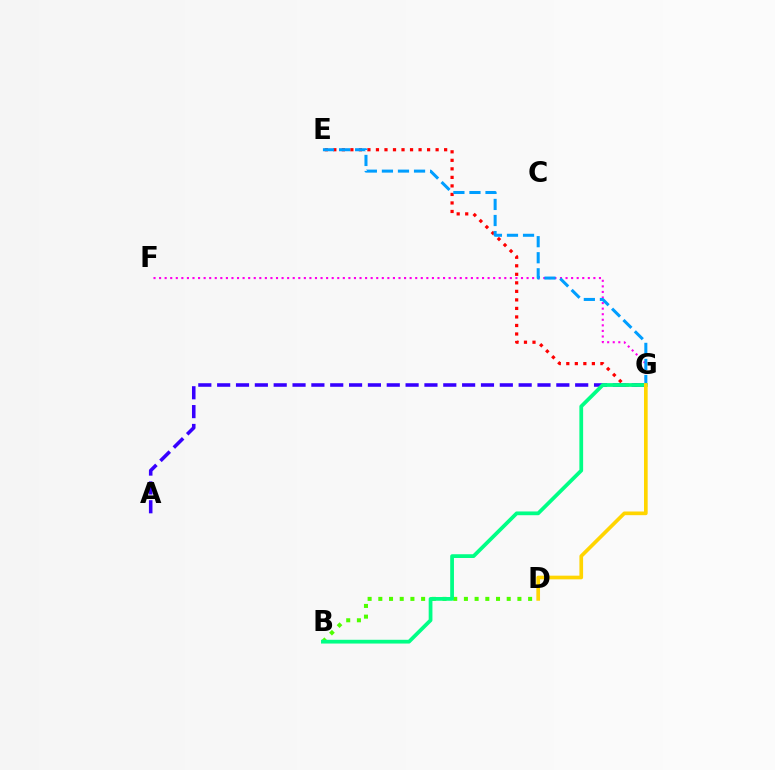{('E', 'G'): [{'color': '#ff0000', 'line_style': 'dotted', 'thickness': 2.32}, {'color': '#009eff', 'line_style': 'dashed', 'thickness': 2.18}], ('F', 'G'): [{'color': '#ff00ed', 'line_style': 'dotted', 'thickness': 1.51}], ('A', 'G'): [{'color': '#3700ff', 'line_style': 'dashed', 'thickness': 2.56}], ('B', 'D'): [{'color': '#4fff00', 'line_style': 'dotted', 'thickness': 2.91}], ('B', 'G'): [{'color': '#00ff86', 'line_style': 'solid', 'thickness': 2.7}], ('D', 'G'): [{'color': '#ffd500', 'line_style': 'solid', 'thickness': 2.64}]}